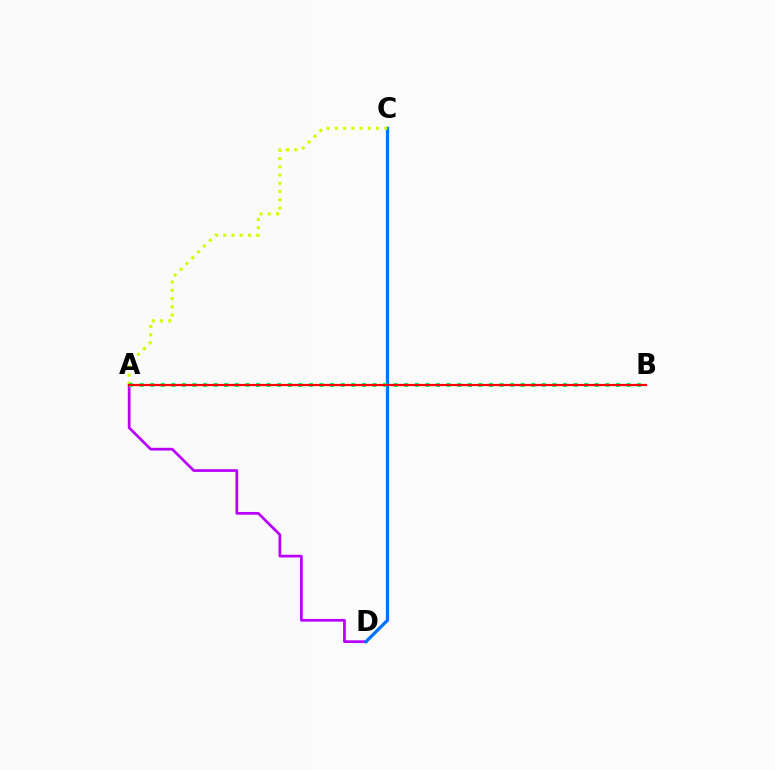{('A', 'D'): [{'color': '#b900ff', 'line_style': 'solid', 'thickness': 1.96}], ('C', 'D'): [{'color': '#0074ff', 'line_style': 'solid', 'thickness': 2.34}], ('A', 'C'): [{'color': '#d1ff00', 'line_style': 'dotted', 'thickness': 2.24}], ('A', 'B'): [{'color': '#00ff5c', 'line_style': 'dotted', 'thickness': 2.88}, {'color': '#ff0000', 'line_style': 'solid', 'thickness': 1.58}]}